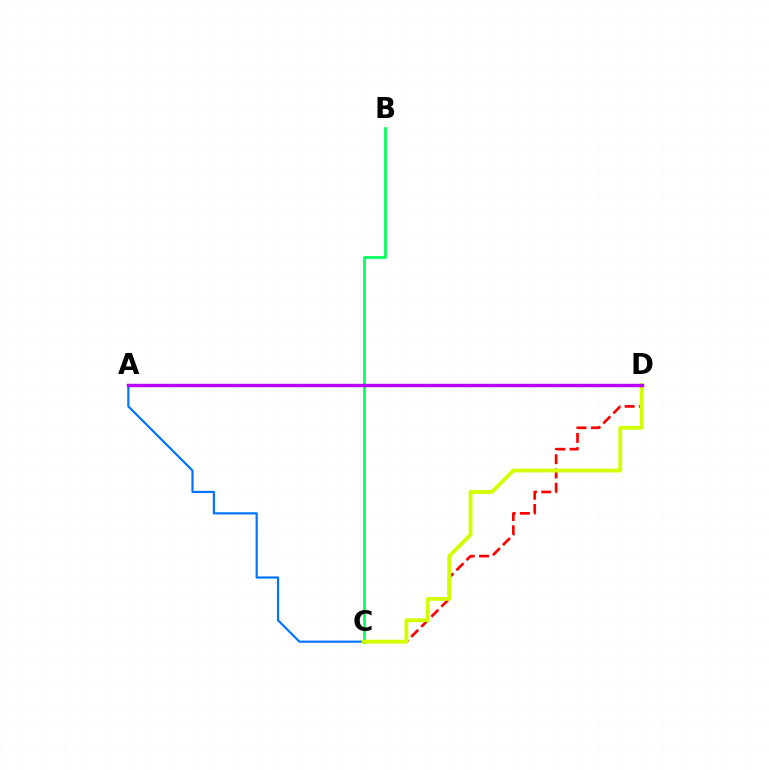{('C', 'D'): [{'color': '#ff0000', 'line_style': 'dashed', 'thickness': 1.93}, {'color': '#d1ff00', 'line_style': 'solid', 'thickness': 2.77}], ('B', 'C'): [{'color': '#00ff5c', 'line_style': 'solid', 'thickness': 1.96}], ('A', 'C'): [{'color': '#0074ff', 'line_style': 'solid', 'thickness': 1.58}], ('A', 'D'): [{'color': '#b900ff', 'line_style': 'solid', 'thickness': 2.45}]}